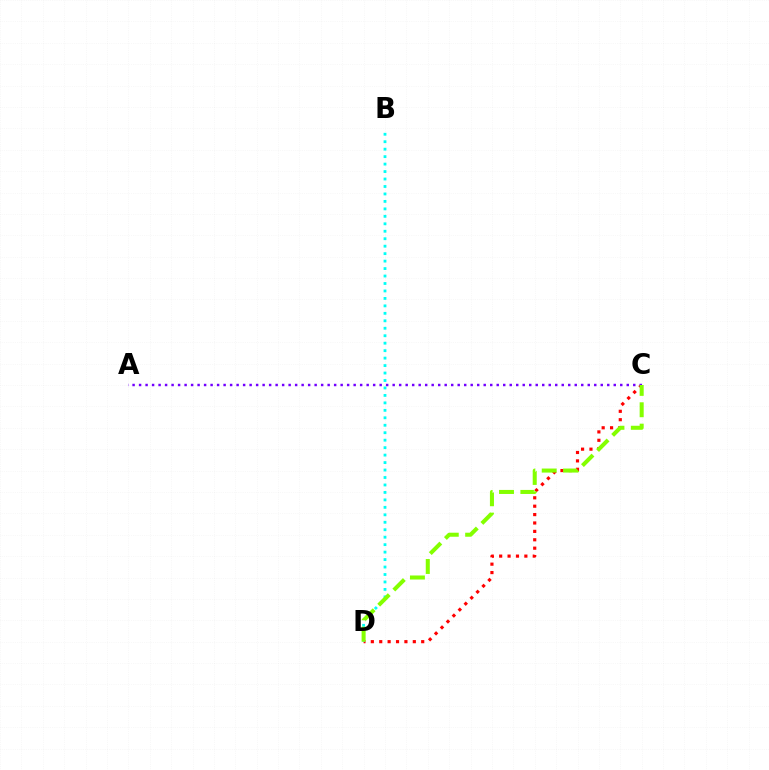{('C', 'D'): [{'color': '#ff0000', 'line_style': 'dotted', 'thickness': 2.28}, {'color': '#84ff00', 'line_style': 'dashed', 'thickness': 2.9}], ('B', 'D'): [{'color': '#00fff6', 'line_style': 'dotted', 'thickness': 2.03}], ('A', 'C'): [{'color': '#7200ff', 'line_style': 'dotted', 'thickness': 1.77}]}